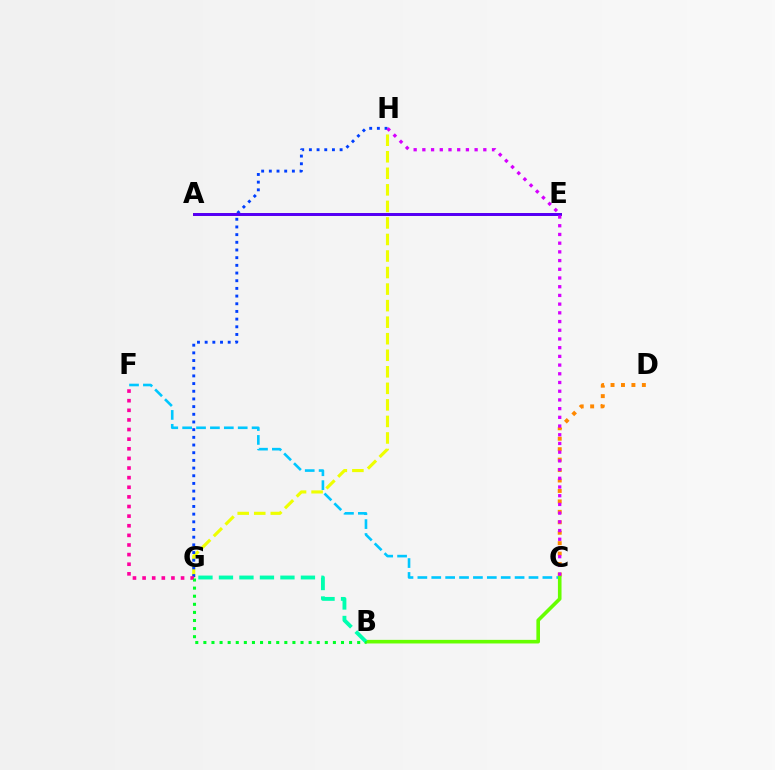{('C', 'D'): [{'color': '#ff8800', 'line_style': 'dotted', 'thickness': 2.84}], ('G', 'H'): [{'color': '#eeff00', 'line_style': 'dashed', 'thickness': 2.25}, {'color': '#003fff', 'line_style': 'dotted', 'thickness': 2.09}], ('C', 'F'): [{'color': '#00c7ff', 'line_style': 'dashed', 'thickness': 1.89}], ('F', 'G'): [{'color': '#ff00a0', 'line_style': 'dotted', 'thickness': 2.61}], ('B', 'C'): [{'color': '#66ff00', 'line_style': 'solid', 'thickness': 2.6}], ('A', 'E'): [{'color': '#ff0000', 'line_style': 'solid', 'thickness': 2.13}, {'color': '#4f00ff', 'line_style': 'solid', 'thickness': 2.06}], ('C', 'H'): [{'color': '#d600ff', 'line_style': 'dotted', 'thickness': 2.37}], ('B', 'G'): [{'color': '#00ffaf', 'line_style': 'dashed', 'thickness': 2.78}, {'color': '#00ff27', 'line_style': 'dotted', 'thickness': 2.2}]}